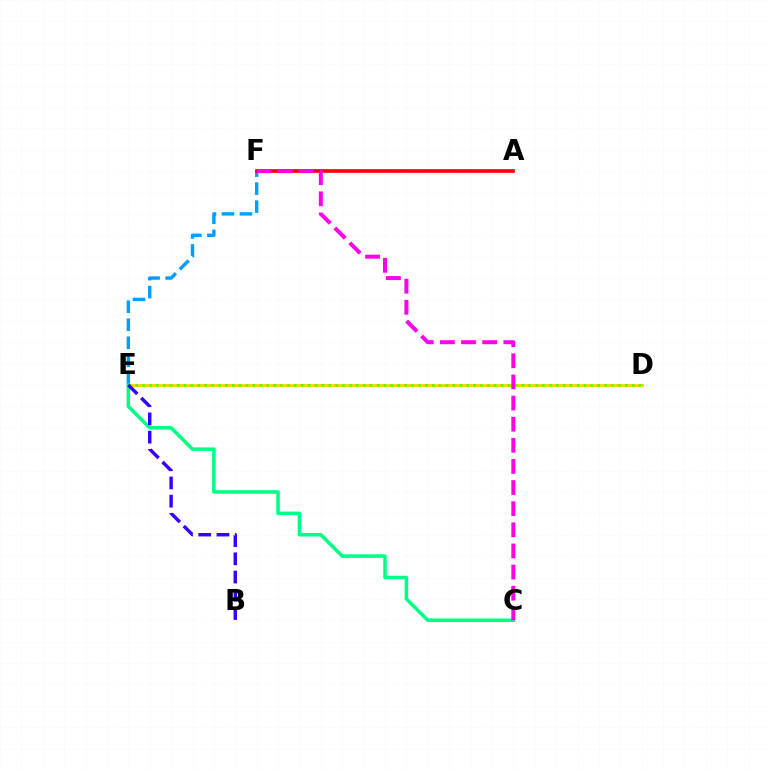{('D', 'E'): [{'color': '#ffd500', 'line_style': 'solid', 'thickness': 2.08}, {'color': '#4fff00', 'line_style': 'dotted', 'thickness': 1.87}], ('E', 'F'): [{'color': '#009eff', 'line_style': 'dashed', 'thickness': 2.44}], ('A', 'F'): [{'color': '#ff0000', 'line_style': 'solid', 'thickness': 2.64}], ('C', 'E'): [{'color': '#00ff86', 'line_style': 'solid', 'thickness': 2.53}], ('B', 'E'): [{'color': '#3700ff', 'line_style': 'dashed', 'thickness': 2.47}], ('C', 'F'): [{'color': '#ff00ed', 'line_style': 'dashed', 'thickness': 2.87}]}